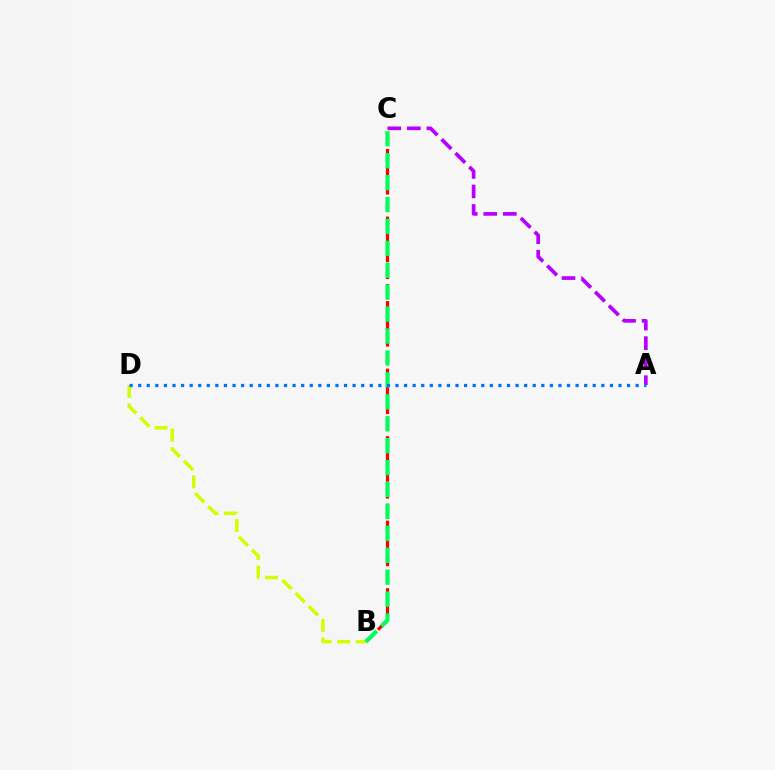{('B', 'D'): [{'color': '#d1ff00', 'line_style': 'dashed', 'thickness': 2.52}], ('B', 'C'): [{'color': '#ff0000', 'line_style': 'dashed', 'thickness': 2.29}, {'color': '#00ff5c', 'line_style': 'dashed', 'thickness': 2.98}], ('A', 'C'): [{'color': '#b900ff', 'line_style': 'dashed', 'thickness': 2.66}], ('A', 'D'): [{'color': '#0074ff', 'line_style': 'dotted', 'thickness': 2.33}]}